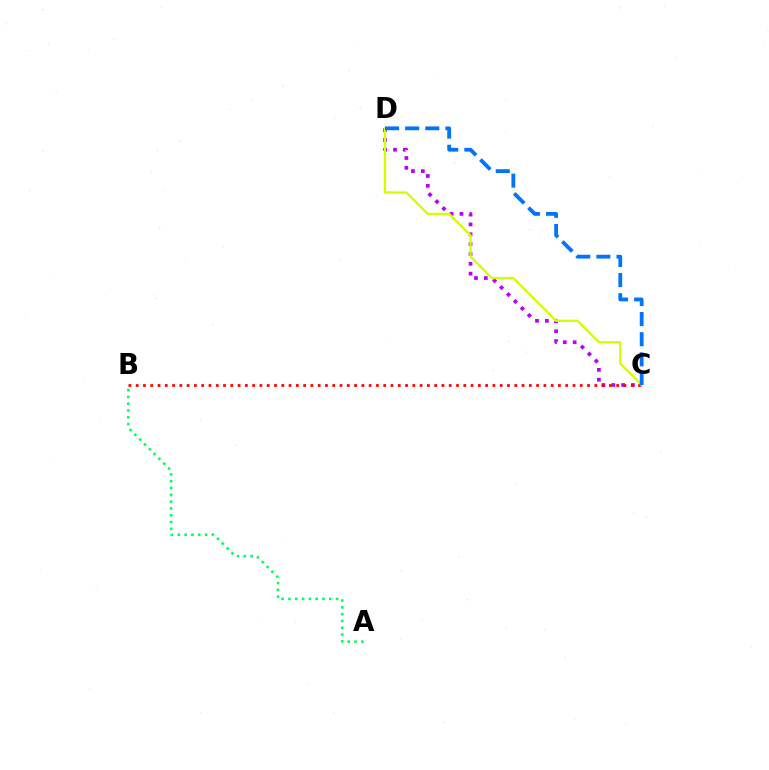{('C', 'D'): [{'color': '#b900ff', 'line_style': 'dotted', 'thickness': 2.67}, {'color': '#d1ff00', 'line_style': 'solid', 'thickness': 1.65}, {'color': '#0074ff', 'line_style': 'dashed', 'thickness': 2.74}], ('B', 'C'): [{'color': '#ff0000', 'line_style': 'dotted', 'thickness': 1.98}], ('A', 'B'): [{'color': '#00ff5c', 'line_style': 'dotted', 'thickness': 1.85}]}